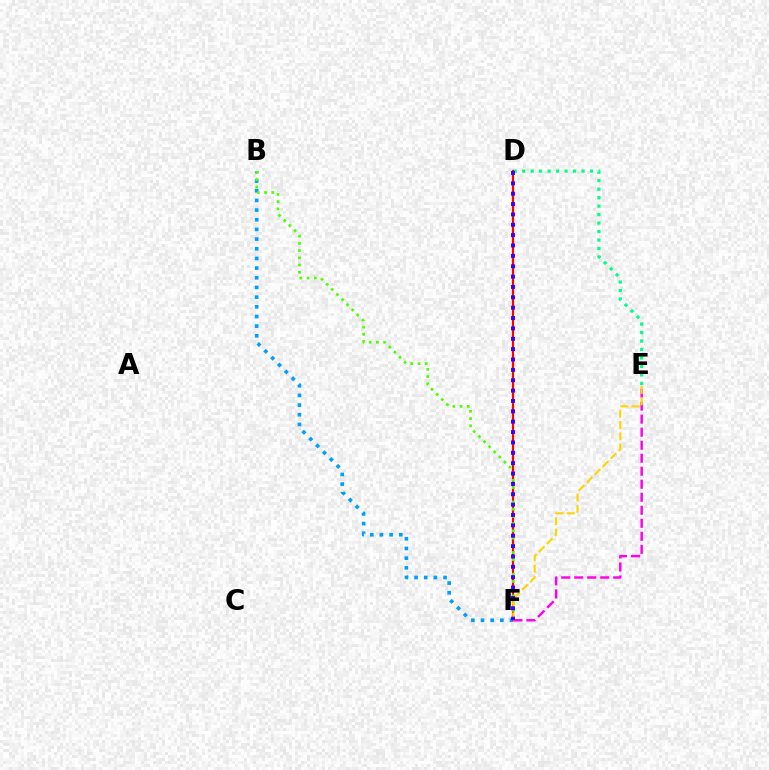{('B', 'F'): [{'color': '#009eff', 'line_style': 'dotted', 'thickness': 2.63}, {'color': '#4fff00', 'line_style': 'dotted', 'thickness': 1.96}], ('D', 'E'): [{'color': '#00ff86', 'line_style': 'dotted', 'thickness': 2.3}], ('D', 'F'): [{'color': '#ff0000', 'line_style': 'solid', 'thickness': 1.58}, {'color': '#3700ff', 'line_style': 'dotted', 'thickness': 2.82}], ('E', 'F'): [{'color': '#ff00ed', 'line_style': 'dashed', 'thickness': 1.77}, {'color': '#ffd500', 'line_style': 'dashed', 'thickness': 1.53}]}